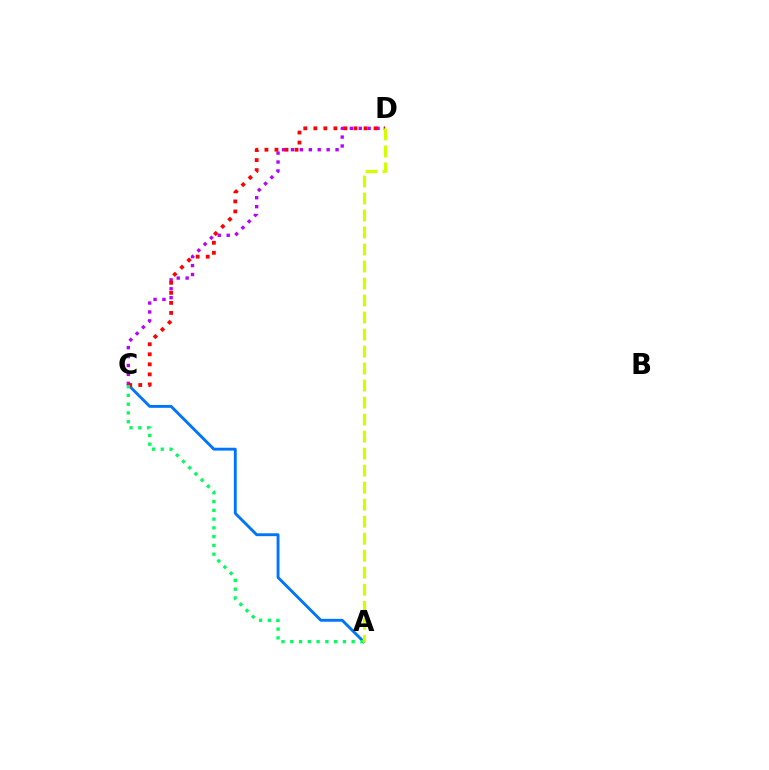{('A', 'C'): [{'color': '#0074ff', 'line_style': 'solid', 'thickness': 2.07}, {'color': '#00ff5c', 'line_style': 'dotted', 'thickness': 2.38}], ('C', 'D'): [{'color': '#b900ff', 'line_style': 'dotted', 'thickness': 2.42}, {'color': '#ff0000', 'line_style': 'dotted', 'thickness': 2.73}], ('A', 'D'): [{'color': '#d1ff00', 'line_style': 'dashed', 'thickness': 2.31}]}